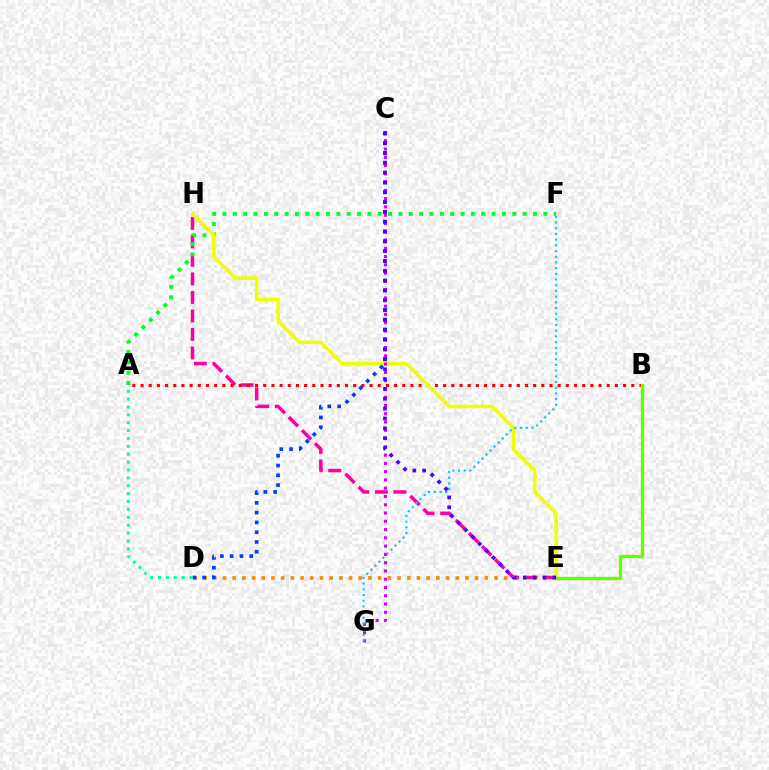{('E', 'H'): [{'color': '#ff00a0', 'line_style': 'dashed', 'thickness': 2.52}, {'color': '#eeff00', 'line_style': 'solid', 'thickness': 2.52}], ('A', 'B'): [{'color': '#ff0000', 'line_style': 'dotted', 'thickness': 2.22}], ('A', 'F'): [{'color': '#00ff27', 'line_style': 'dotted', 'thickness': 2.81}], ('D', 'E'): [{'color': '#ff8800', 'line_style': 'dotted', 'thickness': 2.63}], ('C', 'D'): [{'color': '#003fff', 'line_style': 'dotted', 'thickness': 2.66}], ('C', 'G'): [{'color': '#d600ff', 'line_style': 'dotted', 'thickness': 2.25}], ('F', 'G'): [{'color': '#00c7ff', 'line_style': 'dotted', 'thickness': 1.55}], ('B', 'E'): [{'color': '#66ff00', 'line_style': 'solid', 'thickness': 2.42}], ('A', 'D'): [{'color': '#00ffaf', 'line_style': 'dotted', 'thickness': 2.14}], ('C', 'E'): [{'color': '#4f00ff', 'line_style': 'dotted', 'thickness': 2.67}]}